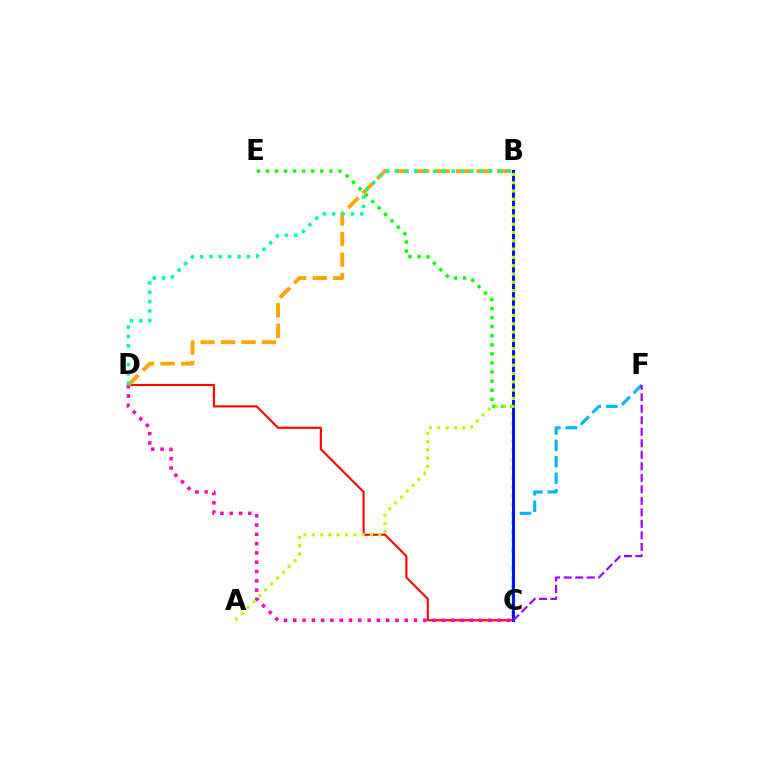{('C', 'F'): [{'color': '#00b5ff', 'line_style': 'dashed', 'thickness': 2.23}, {'color': '#9b00ff', 'line_style': 'dashed', 'thickness': 1.56}], ('C', 'D'): [{'color': '#ff0000', 'line_style': 'solid', 'thickness': 1.52}, {'color': '#ff00bd', 'line_style': 'dotted', 'thickness': 2.52}], ('C', 'E'): [{'color': '#08ff00', 'line_style': 'dotted', 'thickness': 2.46}], ('B', 'C'): [{'color': '#0010ff', 'line_style': 'solid', 'thickness': 2.12}], ('A', 'B'): [{'color': '#b3ff00', 'line_style': 'dotted', 'thickness': 2.25}], ('B', 'D'): [{'color': '#ffa500', 'line_style': 'dashed', 'thickness': 2.78}, {'color': '#00ff9d', 'line_style': 'dotted', 'thickness': 2.54}]}